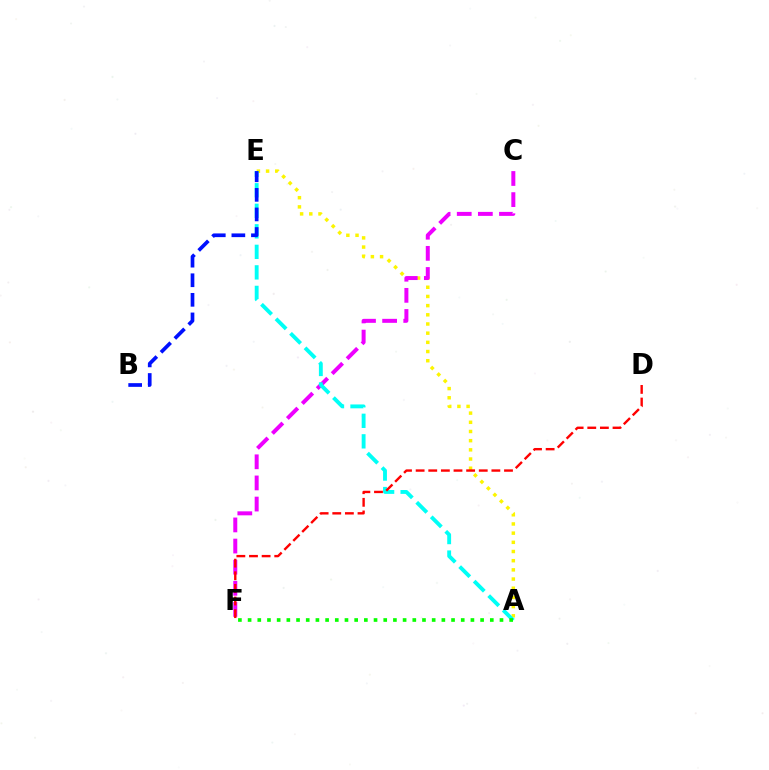{('A', 'E'): [{'color': '#fcf500', 'line_style': 'dotted', 'thickness': 2.49}, {'color': '#00fff6', 'line_style': 'dashed', 'thickness': 2.79}], ('C', 'F'): [{'color': '#ee00ff', 'line_style': 'dashed', 'thickness': 2.87}], ('A', 'F'): [{'color': '#08ff00', 'line_style': 'dotted', 'thickness': 2.63}], ('D', 'F'): [{'color': '#ff0000', 'line_style': 'dashed', 'thickness': 1.71}], ('B', 'E'): [{'color': '#0010ff', 'line_style': 'dashed', 'thickness': 2.66}]}